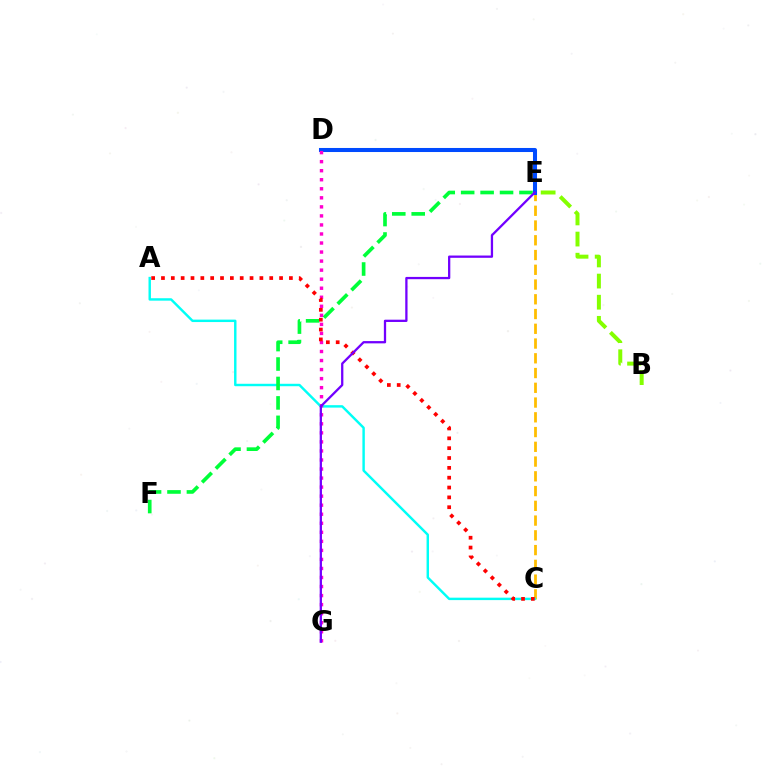{('B', 'E'): [{'color': '#84ff00', 'line_style': 'dashed', 'thickness': 2.87}], ('C', 'E'): [{'color': '#ffbd00', 'line_style': 'dashed', 'thickness': 2.0}], ('A', 'C'): [{'color': '#00fff6', 'line_style': 'solid', 'thickness': 1.75}, {'color': '#ff0000', 'line_style': 'dotted', 'thickness': 2.67}], ('E', 'F'): [{'color': '#00ff39', 'line_style': 'dashed', 'thickness': 2.64}], ('D', 'E'): [{'color': '#004bff', 'line_style': 'solid', 'thickness': 2.92}], ('D', 'G'): [{'color': '#ff00cf', 'line_style': 'dotted', 'thickness': 2.46}], ('E', 'G'): [{'color': '#7200ff', 'line_style': 'solid', 'thickness': 1.64}]}